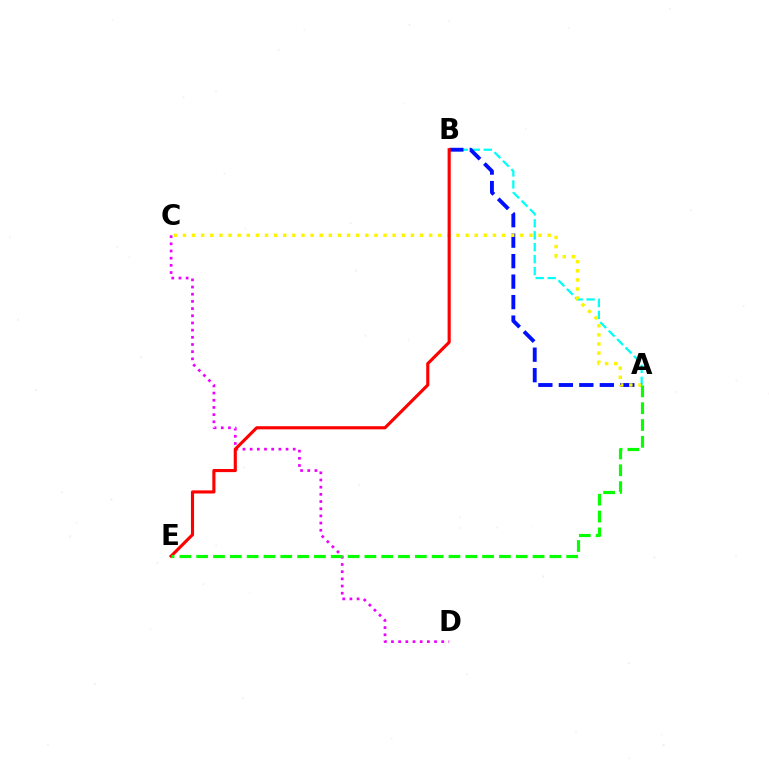{('C', 'D'): [{'color': '#ee00ff', 'line_style': 'dotted', 'thickness': 1.95}], ('A', 'B'): [{'color': '#00fff6', 'line_style': 'dashed', 'thickness': 1.62}, {'color': '#0010ff', 'line_style': 'dashed', 'thickness': 2.78}], ('A', 'C'): [{'color': '#fcf500', 'line_style': 'dotted', 'thickness': 2.48}], ('B', 'E'): [{'color': '#ff0000', 'line_style': 'solid', 'thickness': 2.25}], ('A', 'E'): [{'color': '#08ff00', 'line_style': 'dashed', 'thickness': 2.28}]}